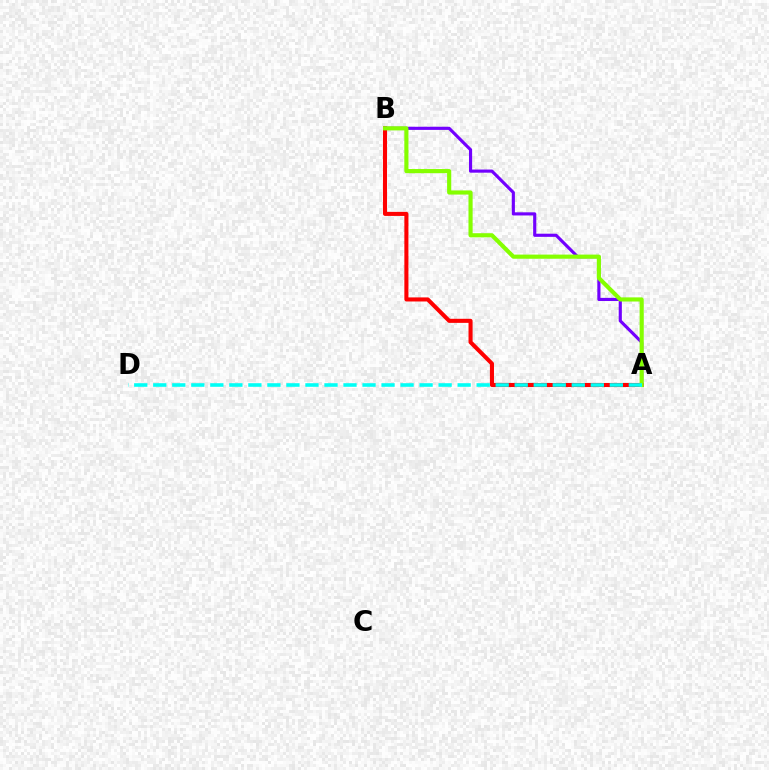{('A', 'B'): [{'color': '#ff0000', 'line_style': 'solid', 'thickness': 2.93}, {'color': '#7200ff', 'line_style': 'solid', 'thickness': 2.26}, {'color': '#84ff00', 'line_style': 'solid', 'thickness': 2.98}], ('A', 'D'): [{'color': '#00fff6', 'line_style': 'dashed', 'thickness': 2.58}]}